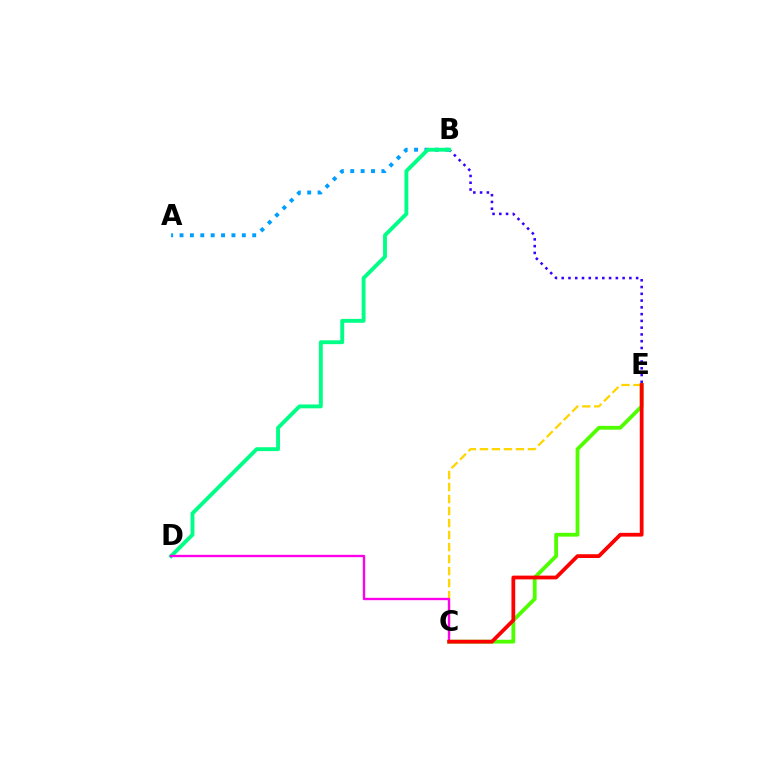{('C', 'E'): [{'color': '#4fff00', 'line_style': 'solid', 'thickness': 2.73}, {'color': '#ffd500', 'line_style': 'dashed', 'thickness': 1.63}, {'color': '#ff0000', 'line_style': 'solid', 'thickness': 2.71}], ('B', 'E'): [{'color': '#3700ff', 'line_style': 'dotted', 'thickness': 1.84}], ('A', 'B'): [{'color': '#009eff', 'line_style': 'dotted', 'thickness': 2.82}], ('B', 'D'): [{'color': '#00ff86', 'line_style': 'solid', 'thickness': 2.79}], ('C', 'D'): [{'color': '#ff00ed', 'line_style': 'solid', 'thickness': 1.69}]}